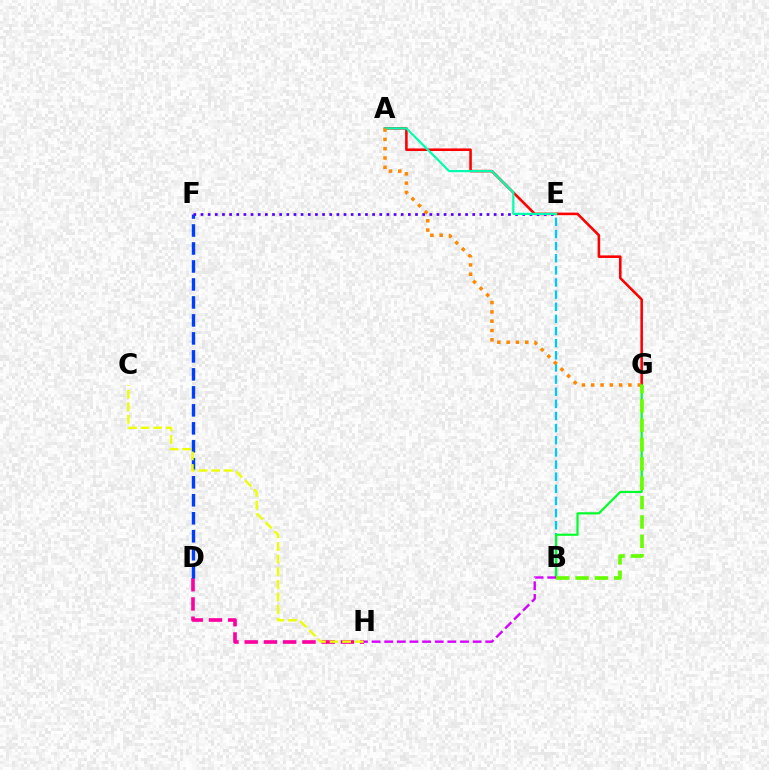{('B', 'E'): [{'color': '#00c7ff', 'line_style': 'dashed', 'thickness': 1.65}], ('D', 'H'): [{'color': '#ff00a0', 'line_style': 'dashed', 'thickness': 2.61}], ('A', 'G'): [{'color': '#ff0000', 'line_style': 'solid', 'thickness': 1.86}, {'color': '#ff8800', 'line_style': 'dotted', 'thickness': 2.53}], ('B', 'G'): [{'color': '#00ff27', 'line_style': 'solid', 'thickness': 1.57}, {'color': '#66ff00', 'line_style': 'dashed', 'thickness': 2.63}], ('B', 'H'): [{'color': '#d600ff', 'line_style': 'dashed', 'thickness': 1.72}], ('D', 'F'): [{'color': '#003fff', 'line_style': 'dashed', 'thickness': 2.44}], ('E', 'F'): [{'color': '#4f00ff', 'line_style': 'dotted', 'thickness': 1.94}], ('A', 'E'): [{'color': '#00ffaf', 'line_style': 'solid', 'thickness': 1.58}], ('C', 'H'): [{'color': '#eeff00', 'line_style': 'dashed', 'thickness': 1.71}]}